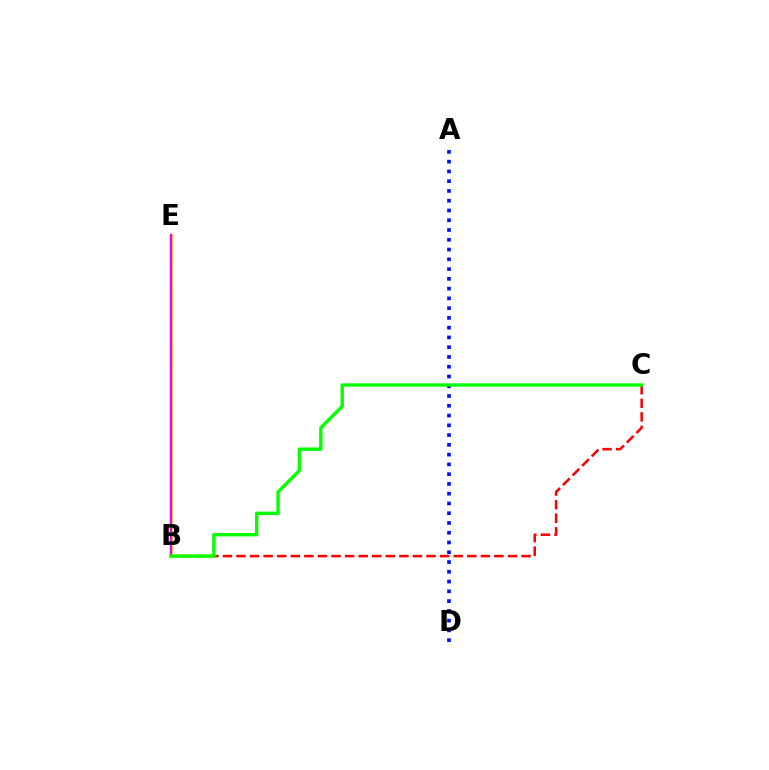{('B', 'C'): [{'color': '#ff0000', 'line_style': 'dashed', 'thickness': 1.84}, {'color': '#08ff00', 'line_style': 'solid', 'thickness': 2.44}], ('B', 'E'): [{'color': '#00fff6', 'line_style': 'dotted', 'thickness': 2.13}, {'color': '#fcf500', 'line_style': 'solid', 'thickness': 2.0}, {'color': '#ee00ff', 'line_style': 'solid', 'thickness': 1.75}], ('A', 'D'): [{'color': '#0010ff', 'line_style': 'dotted', 'thickness': 2.65}]}